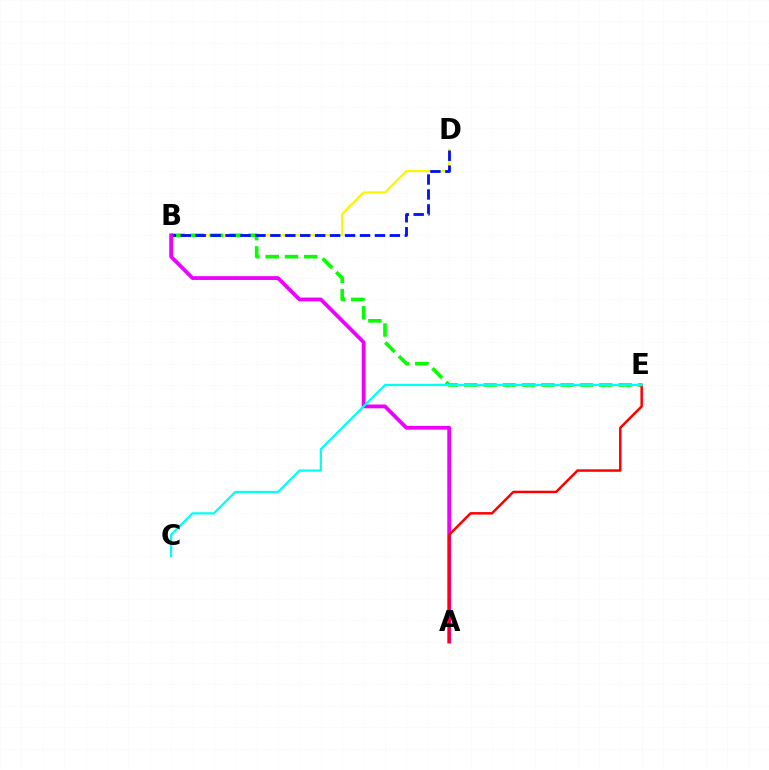{('B', 'D'): [{'color': '#fcf500', 'line_style': 'solid', 'thickness': 1.59}, {'color': '#0010ff', 'line_style': 'dashed', 'thickness': 2.03}], ('B', 'E'): [{'color': '#08ff00', 'line_style': 'dashed', 'thickness': 2.62}], ('A', 'B'): [{'color': '#ee00ff', 'line_style': 'solid', 'thickness': 2.72}], ('A', 'E'): [{'color': '#ff0000', 'line_style': 'solid', 'thickness': 1.79}], ('C', 'E'): [{'color': '#00fff6', 'line_style': 'solid', 'thickness': 1.6}]}